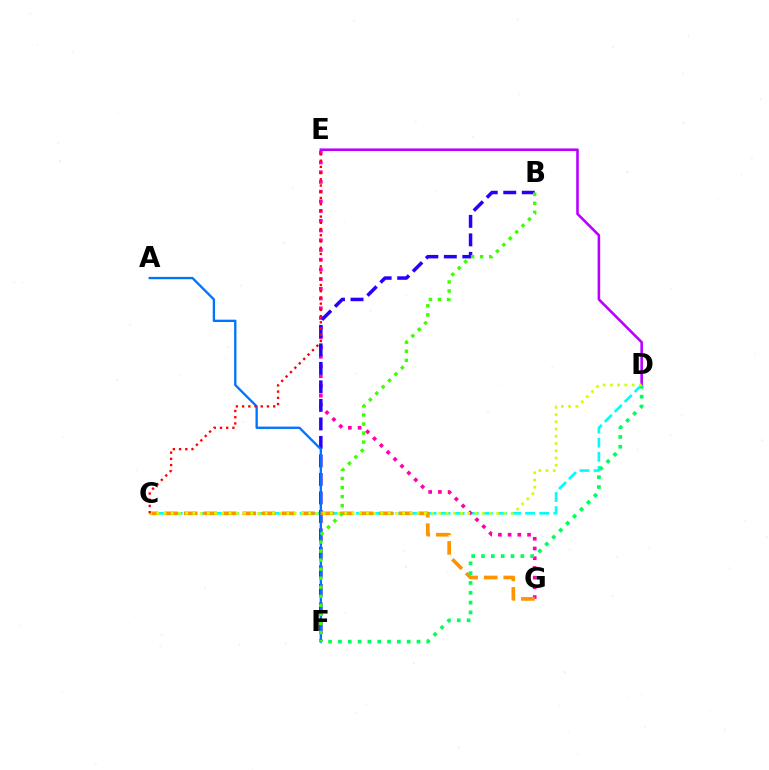{('C', 'D'): [{'color': '#00fff6', 'line_style': 'dashed', 'thickness': 1.92}, {'color': '#d1ff00', 'line_style': 'dotted', 'thickness': 1.97}], ('E', 'G'): [{'color': '#ff00ac', 'line_style': 'dotted', 'thickness': 2.64}], ('B', 'F'): [{'color': '#2500ff', 'line_style': 'dashed', 'thickness': 2.51}, {'color': '#3dff00', 'line_style': 'dotted', 'thickness': 2.46}], ('A', 'F'): [{'color': '#0074ff', 'line_style': 'solid', 'thickness': 1.68}], ('D', 'E'): [{'color': '#b900ff', 'line_style': 'solid', 'thickness': 1.86}], ('C', 'G'): [{'color': '#ff9400', 'line_style': 'dashed', 'thickness': 2.65}], ('D', 'F'): [{'color': '#00ff5c', 'line_style': 'dotted', 'thickness': 2.67}], ('C', 'E'): [{'color': '#ff0000', 'line_style': 'dotted', 'thickness': 1.69}]}